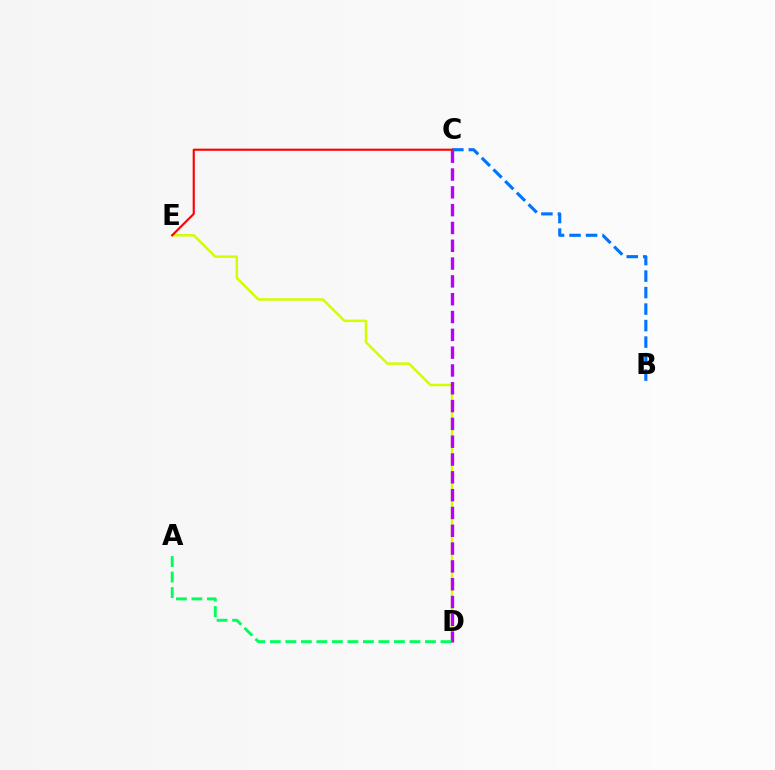{('D', 'E'): [{'color': '#d1ff00', 'line_style': 'solid', 'thickness': 1.8}], ('C', 'D'): [{'color': '#b900ff', 'line_style': 'dashed', 'thickness': 2.42}], ('A', 'D'): [{'color': '#00ff5c', 'line_style': 'dashed', 'thickness': 2.11}], ('B', 'C'): [{'color': '#0074ff', 'line_style': 'dashed', 'thickness': 2.24}], ('C', 'E'): [{'color': '#ff0000', 'line_style': 'solid', 'thickness': 1.54}]}